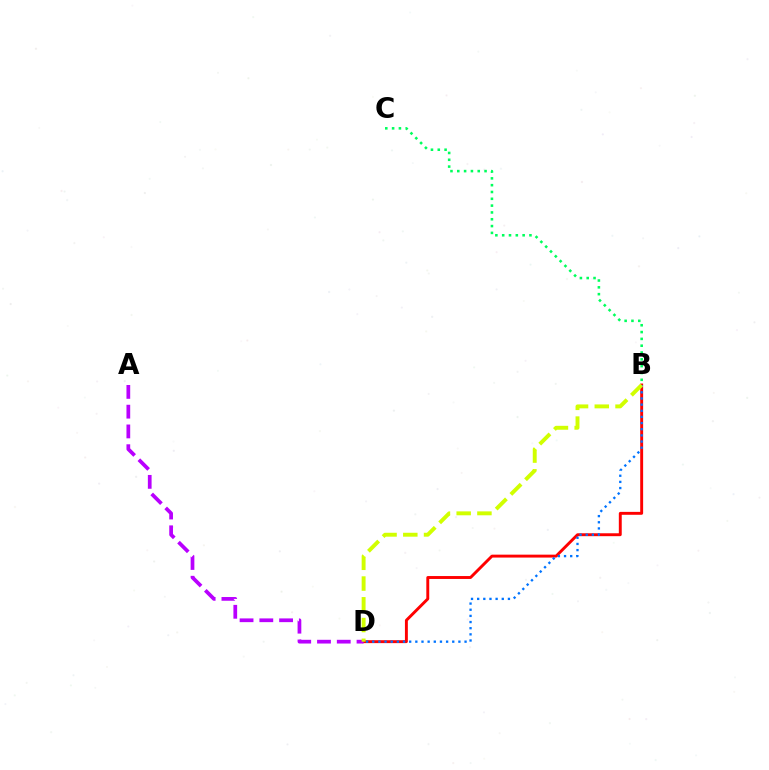{('B', 'D'): [{'color': '#ff0000', 'line_style': 'solid', 'thickness': 2.1}, {'color': '#0074ff', 'line_style': 'dotted', 'thickness': 1.67}, {'color': '#d1ff00', 'line_style': 'dashed', 'thickness': 2.82}], ('A', 'D'): [{'color': '#b900ff', 'line_style': 'dashed', 'thickness': 2.69}], ('B', 'C'): [{'color': '#00ff5c', 'line_style': 'dotted', 'thickness': 1.85}]}